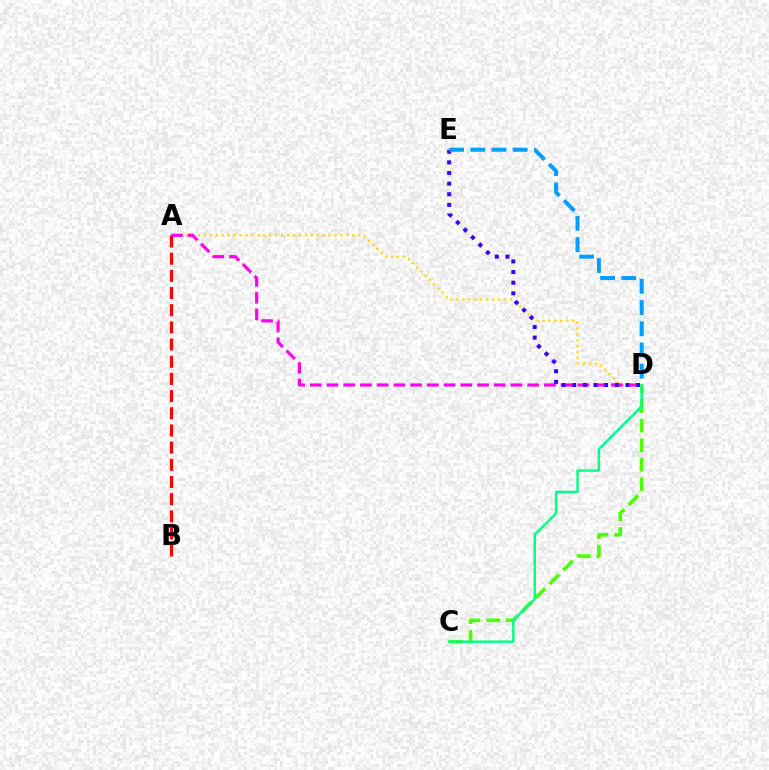{('C', 'D'): [{'color': '#4fff00', 'line_style': 'dashed', 'thickness': 2.65}, {'color': '#00ff86', 'line_style': 'solid', 'thickness': 1.74}], ('A', 'D'): [{'color': '#ffd500', 'line_style': 'dotted', 'thickness': 1.61}, {'color': '#ff00ed', 'line_style': 'dashed', 'thickness': 2.27}], ('A', 'B'): [{'color': '#ff0000', 'line_style': 'dashed', 'thickness': 2.33}], ('D', 'E'): [{'color': '#3700ff', 'line_style': 'dotted', 'thickness': 2.89}, {'color': '#009eff', 'line_style': 'dashed', 'thickness': 2.88}]}